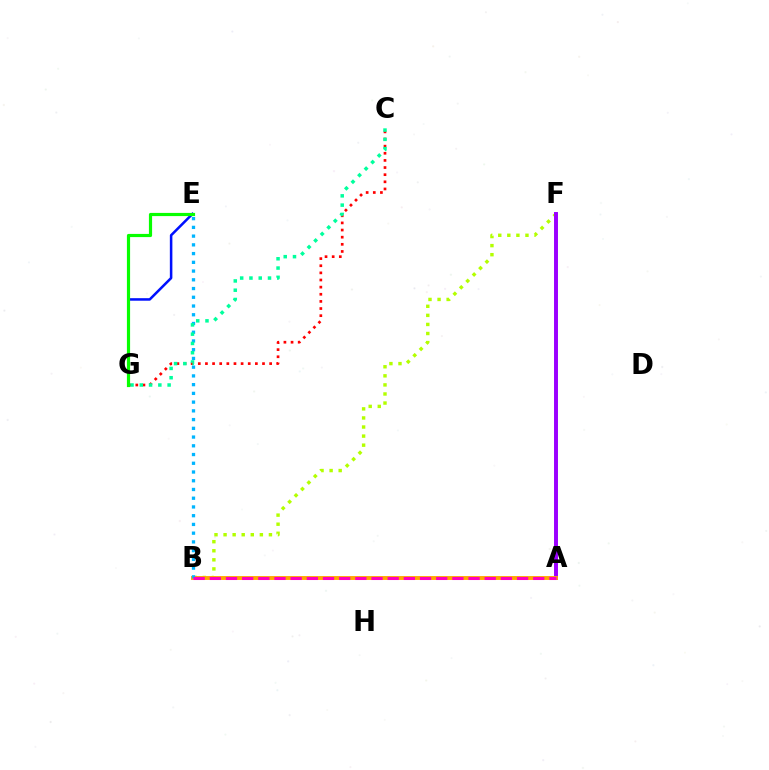{('C', 'G'): [{'color': '#ff0000', 'line_style': 'dotted', 'thickness': 1.94}, {'color': '#00ff9d', 'line_style': 'dotted', 'thickness': 2.52}], ('B', 'F'): [{'color': '#b3ff00', 'line_style': 'dotted', 'thickness': 2.46}], ('A', 'F'): [{'color': '#9b00ff', 'line_style': 'solid', 'thickness': 2.84}], ('A', 'B'): [{'color': '#ffa500', 'line_style': 'solid', 'thickness': 2.79}, {'color': '#ff00bd', 'line_style': 'dashed', 'thickness': 2.2}], ('B', 'E'): [{'color': '#00b5ff', 'line_style': 'dotted', 'thickness': 2.37}], ('E', 'G'): [{'color': '#0010ff', 'line_style': 'solid', 'thickness': 1.82}, {'color': '#08ff00', 'line_style': 'solid', 'thickness': 2.29}]}